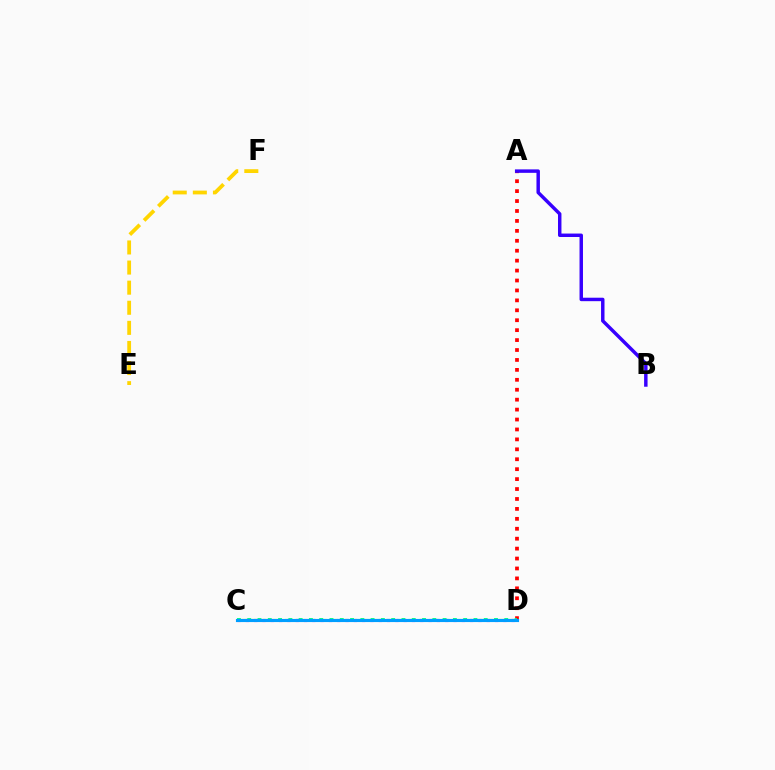{('A', 'D'): [{'color': '#ff0000', 'line_style': 'dotted', 'thickness': 2.7}], ('C', 'D'): [{'color': '#4fff00', 'line_style': 'dashed', 'thickness': 1.52}, {'color': '#ff00ed', 'line_style': 'dotted', 'thickness': 2.26}, {'color': '#00ff86', 'line_style': 'dotted', 'thickness': 2.79}, {'color': '#009eff', 'line_style': 'solid', 'thickness': 2.25}], ('E', 'F'): [{'color': '#ffd500', 'line_style': 'dashed', 'thickness': 2.73}], ('A', 'B'): [{'color': '#3700ff', 'line_style': 'solid', 'thickness': 2.49}]}